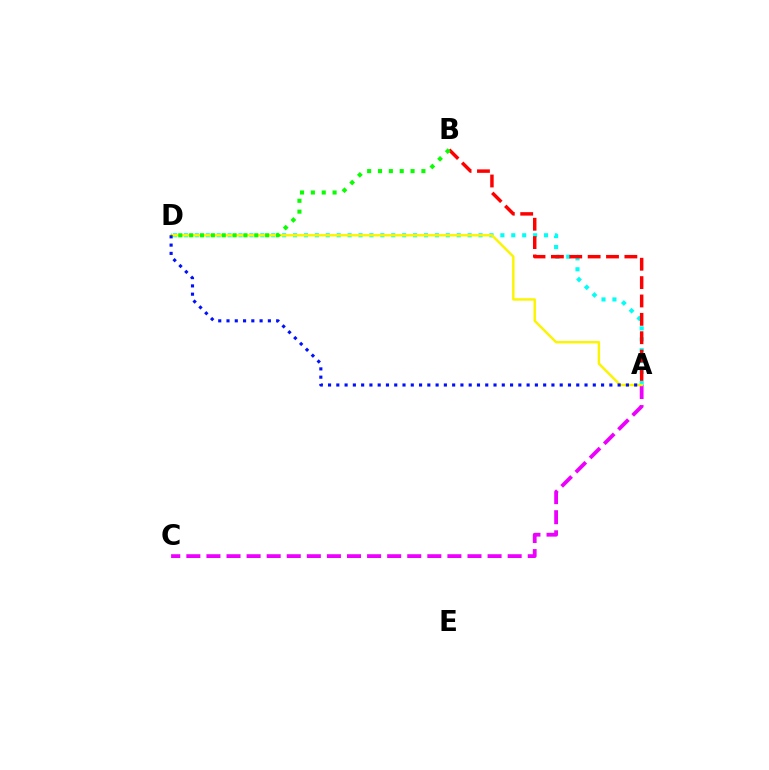{('A', 'C'): [{'color': '#ee00ff', 'line_style': 'dashed', 'thickness': 2.73}], ('A', 'D'): [{'color': '#00fff6', 'line_style': 'dotted', 'thickness': 2.96}, {'color': '#fcf500', 'line_style': 'solid', 'thickness': 1.75}, {'color': '#0010ff', 'line_style': 'dotted', 'thickness': 2.25}], ('A', 'B'): [{'color': '#ff0000', 'line_style': 'dashed', 'thickness': 2.5}], ('B', 'D'): [{'color': '#08ff00', 'line_style': 'dotted', 'thickness': 2.95}]}